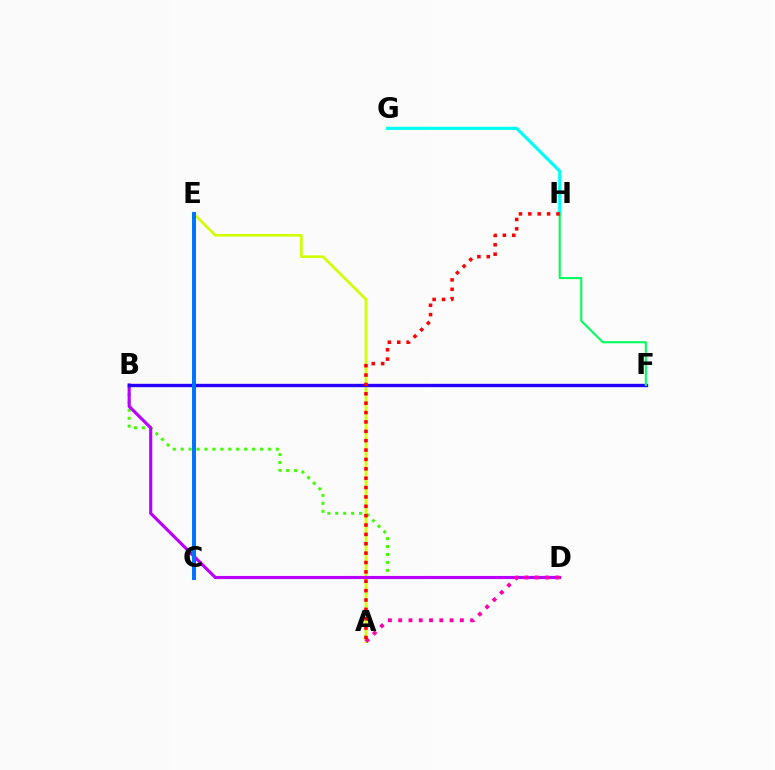{('B', 'D'): [{'color': '#3dff00', 'line_style': 'dotted', 'thickness': 2.15}, {'color': '#b900ff', 'line_style': 'solid', 'thickness': 2.26}], ('G', 'H'): [{'color': '#00fff6', 'line_style': 'solid', 'thickness': 2.28}], ('A', 'E'): [{'color': '#d1ff00', 'line_style': 'solid', 'thickness': 1.92}], ('C', 'E'): [{'color': '#ff9400', 'line_style': 'solid', 'thickness': 1.97}, {'color': '#0074ff', 'line_style': 'solid', 'thickness': 2.85}], ('A', 'D'): [{'color': '#ff00ac', 'line_style': 'dotted', 'thickness': 2.79}], ('B', 'F'): [{'color': '#2500ff', 'line_style': 'solid', 'thickness': 2.42}], ('F', 'H'): [{'color': '#00ff5c', 'line_style': 'solid', 'thickness': 1.51}], ('A', 'H'): [{'color': '#ff0000', 'line_style': 'dotted', 'thickness': 2.55}]}